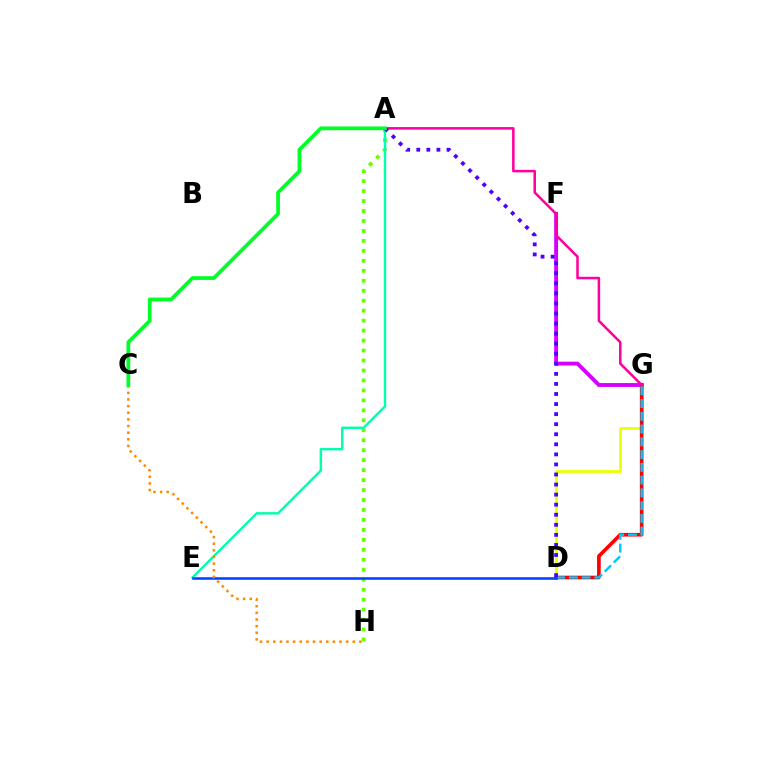{('D', 'G'): [{'color': '#eeff00', 'line_style': 'solid', 'thickness': 1.99}, {'color': '#ff0000', 'line_style': 'solid', 'thickness': 2.63}, {'color': '#00c7ff', 'line_style': 'dashed', 'thickness': 1.73}], ('F', 'G'): [{'color': '#d600ff', 'line_style': 'solid', 'thickness': 2.79}], ('A', 'H'): [{'color': '#66ff00', 'line_style': 'dotted', 'thickness': 2.71}], ('A', 'E'): [{'color': '#00ffaf', 'line_style': 'solid', 'thickness': 1.74}], ('A', 'G'): [{'color': '#ff00a0', 'line_style': 'solid', 'thickness': 1.82}], ('A', 'D'): [{'color': '#4f00ff', 'line_style': 'dotted', 'thickness': 2.73}], ('D', 'E'): [{'color': '#003fff', 'line_style': 'solid', 'thickness': 1.82}], ('C', 'H'): [{'color': '#ff8800', 'line_style': 'dotted', 'thickness': 1.8}], ('A', 'C'): [{'color': '#00ff27', 'line_style': 'solid', 'thickness': 2.71}]}